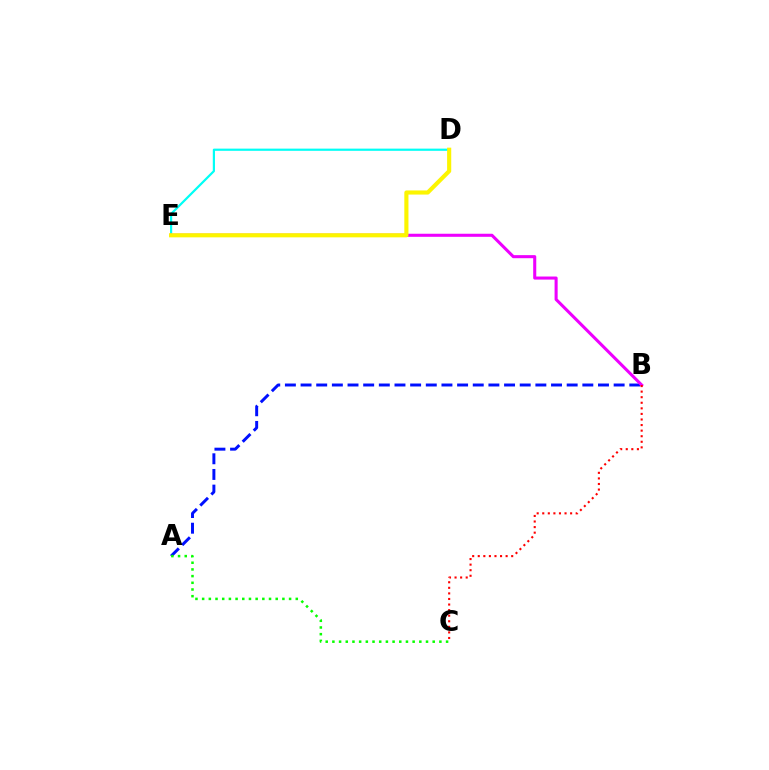{('D', 'E'): [{'color': '#00fff6', 'line_style': 'solid', 'thickness': 1.58}, {'color': '#fcf500', 'line_style': 'solid', 'thickness': 2.97}], ('A', 'B'): [{'color': '#0010ff', 'line_style': 'dashed', 'thickness': 2.13}], ('B', 'E'): [{'color': '#ee00ff', 'line_style': 'solid', 'thickness': 2.21}], ('B', 'C'): [{'color': '#ff0000', 'line_style': 'dotted', 'thickness': 1.51}], ('A', 'C'): [{'color': '#08ff00', 'line_style': 'dotted', 'thickness': 1.82}]}